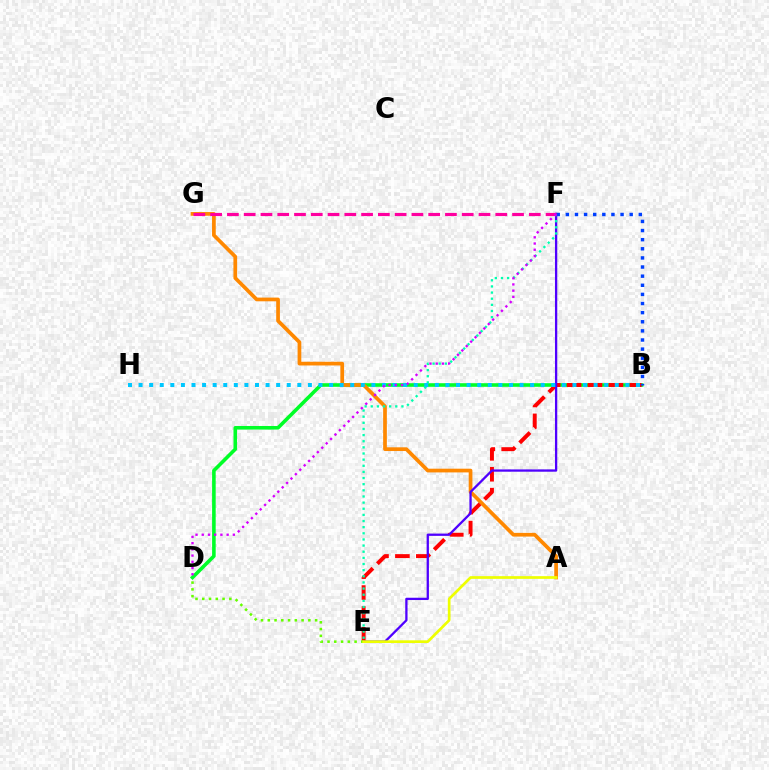{('B', 'D'): [{'color': '#00ff27', 'line_style': 'solid', 'thickness': 2.59}], ('A', 'G'): [{'color': '#ff8800', 'line_style': 'solid', 'thickness': 2.67}], ('B', 'E'): [{'color': '#ff0000', 'line_style': 'dashed', 'thickness': 2.84}], ('E', 'F'): [{'color': '#4f00ff', 'line_style': 'solid', 'thickness': 1.65}, {'color': '#00ffaf', 'line_style': 'dotted', 'thickness': 1.67}], ('B', 'H'): [{'color': '#00c7ff', 'line_style': 'dotted', 'thickness': 2.88}], ('D', 'E'): [{'color': '#66ff00', 'line_style': 'dotted', 'thickness': 1.84}], ('B', 'F'): [{'color': '#003fff', 'line_style': 'dotted', 'thickness': 2.48}], ('F', 'G'): [{'color': '#ff00a0', 'line_style': 'dashed', 'thickness': 2.28}], ('A', 'E'): [{'color': '#eeff00', 'line_style': 'solid', 'thickness': 1.95}], ('D', 'F'): [{'color': '#d600ff', 'line_style': 'dotted', 'thickness': 1.69}]}